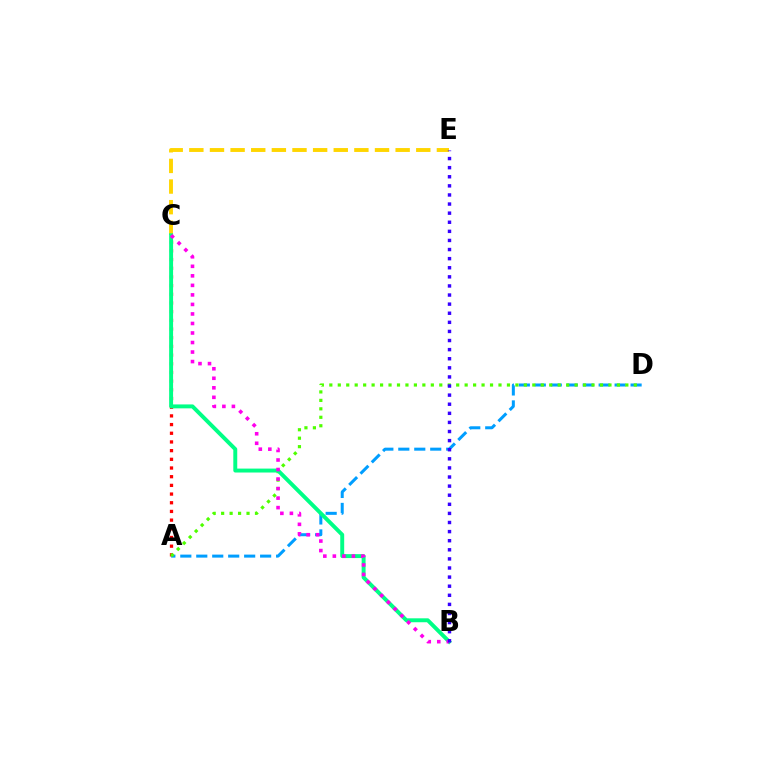{('C', 'E'): [{'color': '#ffd500', 'line_style': 'dashed', 'thickness': 2.8}], ('A', 'C'): [{'color': '#ff0000', 'line_style': 'dotted', 'thickness': 2.36}], ('A', 'D'): [{'color': '#009eff', 'line_style': 'dashed', 'thickness': 2.17}, {'color': '#4fff00', 'line_style': 'dotted', 'thickness': 2.3}], ('B', 'C'): [{'color': '#00ff86', 'line_style': 'solid', 'thickness': 2.83}, {'color': '#ff00ed', 'line_style': 'dotted', 'thickness': 2.59}], ('B', 'E'): [{'color': '#3700ff', 'line_style': 'dotted', 'thickness': 2.47}]}